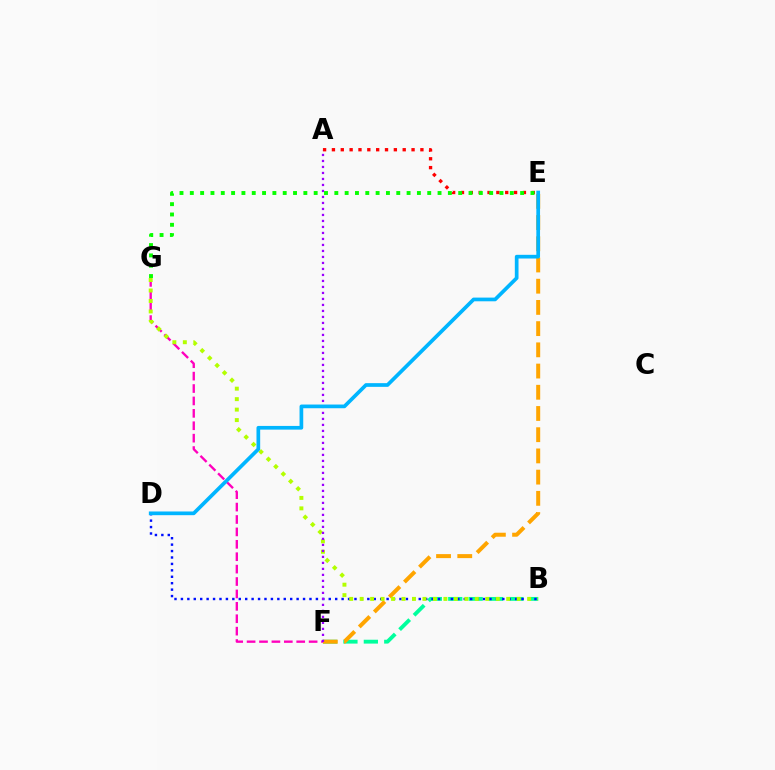{('B', 'F'): [{'color': '#00ff9d', 'line_style': 'dashed', 'thickness': 2.77}], ('B', 'D'): [{'color': '#0010ff', 'line_style': 'dotted', 'thickness': 1.75}], ('E', 'F'): [{'color': '#ffa500', 'line_style': 'dashed', 'thickness': 2.88}], ('F', 'G'): [{'color': '#ff00bd', 'line_style': 'dashed', 'thickness': 1.69}], ('B', 'G'): [{'color': '#b3ff00', 'line_style': 'dotted', 'thickness': 2.84}], ('A', 'E'): [{'color': '#ff0000', 'line_style': 'dotted', 'thickness': 2.4}], ('A', 'F'): [{'color': '#9b00ff', 'line_style': 'dotted', 'thickness': 1.63}], ('E', 'G'): [{'color': '#08ff00', 'line_style': 'dotted', 'thickness': 2.8}], ('D', 'E'): [{'color': '#00b5ff', 'line_style': 'solid', 'thickness': 2.66}]}